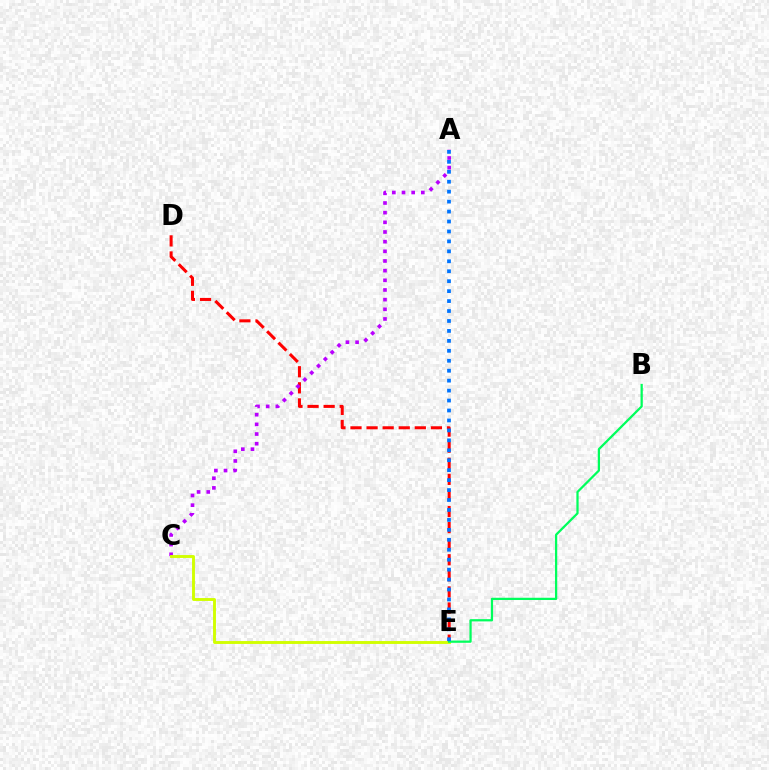{('D', 'E'): [{'color': '#ff0000', 'line_style': 'dashed', 'thickness': 2.18}], ('A', 'C'): [{'color': '#b900ff', 'line_style': 'dotted', 'thickness': 2.63}], ('C', 'E'): [{'color': '#d1ff00', 'line_style': 'solid', 'thickness': 2.08}], ('B', 'E'): [{'color': '#00ff5c', 'line_style': 'solid', 'thickness': 1.62}], ('A', 'E'): [{'color': '#0074ff', 'line_style': 'dotted', 'thickness': 2.7}]}